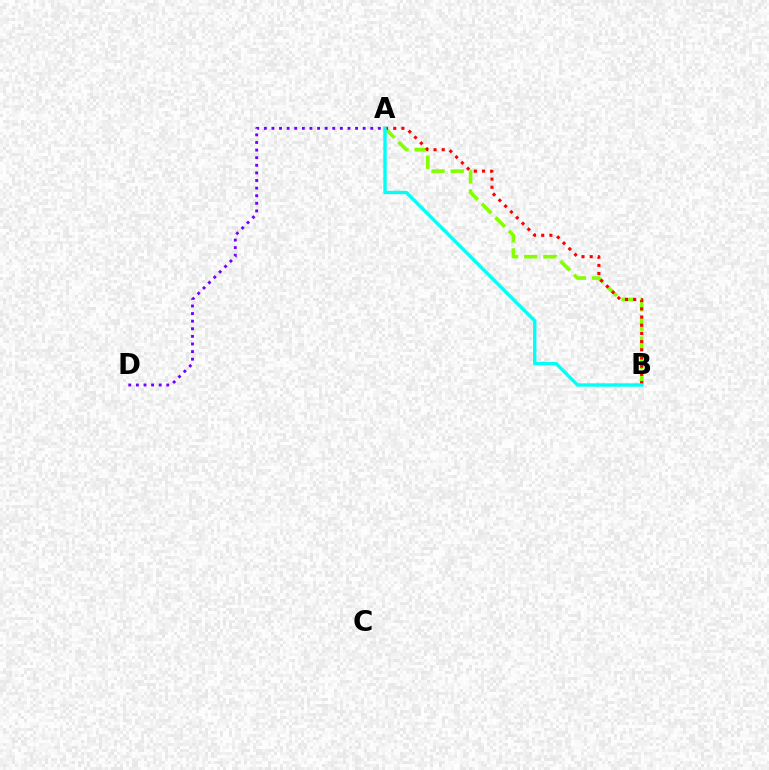{('A', 'B'): [{'color': '#84ff00', 'line_style': 'dashed', 'thickness': 2.6}, {'color': '#ff0000', 'line_style': 'dotted', 'thickness': 2.23}, {'color': '#00fff6', 'line_style': 'solid', 'thickness': 2.43}], ('A', 'D'): [{'color': '#7200ff', 'line_style': 'dotted', 'thickness': 2.07}]}